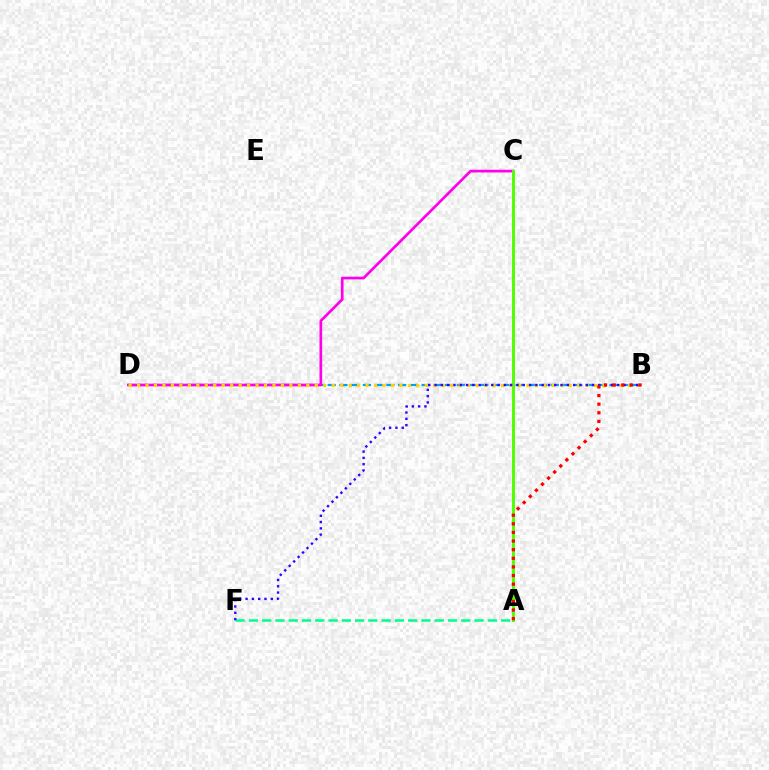{('B', 'D'): [{'color': '#009eff', 'line_style': 'dashed', 'thickness': 1.6}, {'color': '#ffd500', 'line_style': 'dotted', 'thickness': 2.3}], ('C', 'D'): [{'color': '#ff00ed', 'line_style': 'solid', 'thickness': 1.93}], ('A', 'F'): [{'color': '#00ff86', 'line_style': 'dashed', 'thickness': 1.8}], ('A', 'C'): [{'color': '#4fff00', 'line_style': 'solid', 'thickness': 2.11}], ('B', 'F'): [{'color': '#3700ff', 'line_style': 'dotted', 'thickness': 1.71}], ('A', 'B'): [{'color': '#ff0000', 'line_style': 'dotted', 'thickness': 2.34}]}